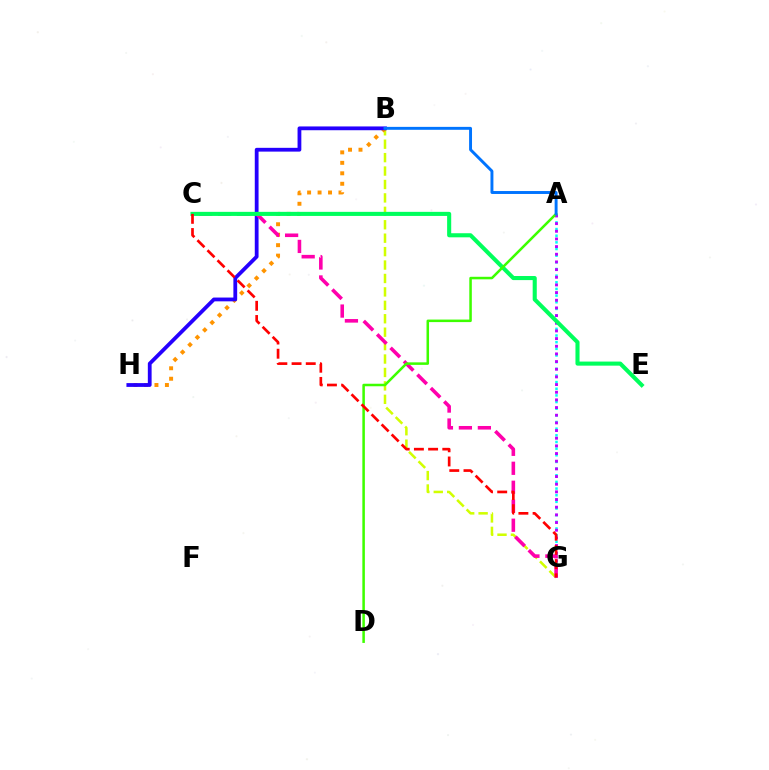{('B', 'G'): [{'color': '#d1ff00', 'line_style': 'dashed', 'thickness': 1.82}], ('A', 'G'): [{'color': '#00fff6', 'line_style': 'dotted', 'thickness': 1.81}, {'color': '#b900ff', 'line_style': 'dotted', 'thickness': 2.08}], ('B', 'H'): [{'color': '#ff9400', 'line_style': 'dotted', 'thickness': 2.84}, {'color': '#2500ff', 'line_style': 'solid', 'thickness': 2.73}], ('C', 'G'): [{'color': '#ff00ac', 'line_style': 'dashed', 'thickness': 2.58}, {'color': '#ff0000', 'line_style': 'dashed', 'thickness': 1.93}], ('C', 'E'): [{'color': '#00ff5c', 'line_style': 'solid', 'thickness': 2.94}], ('A', 'D'): [{'color': '#3dff00', 'line_style': 'solid', 'thickness': 1.82}], ('A', 'B'): [{'color': '#0074ff', 'line_style': 'solid', 'thickness': 2.11}]}